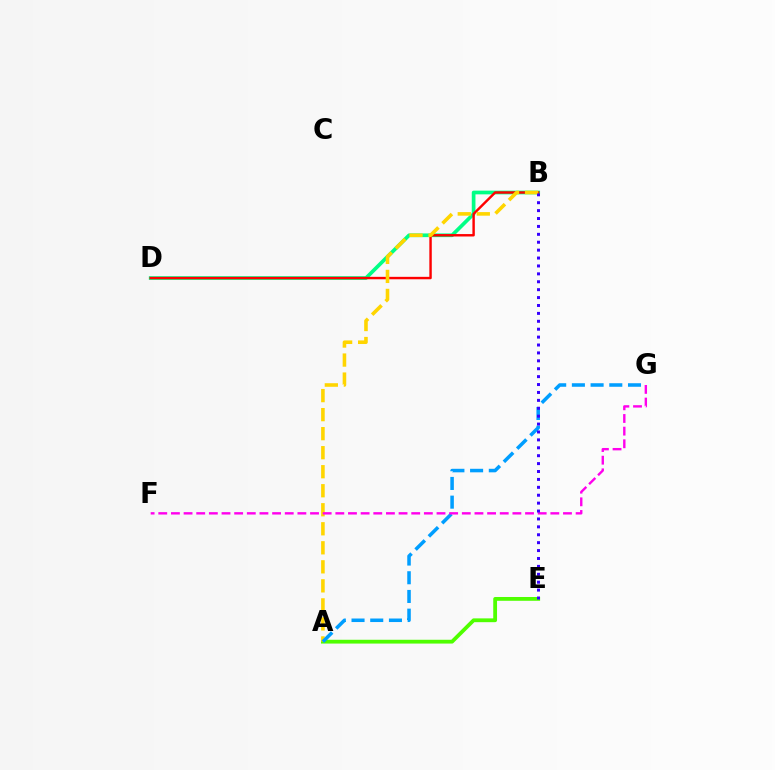{('B', 'D'): [{'color': '#00ff86', 'line_style': 'solid', 'thickness': 2.66}, {'color': '#ff0000', 'line_style': 'solid', 'thickness': 1.75}], ('A', 'E'): [{'color': '#4fff00', 'line_style': 'solid', 'thickness': 2.73}], ('A', 'B'): [{'color': '#ffd500', 'line_style': 'dashed', 'thickness': 2.58}], ('A', 'G'): [{'color': '#009eff', 'line_style': 'dashed', 'thickness': 2.54}], ('F', 'G'): [{'color': '#ff00ed', 'line_style': 'dashed', 'thickness': 1.72}], ('B', 'E'): [{'color': '#3700ff', 'line_style': 'dotted', 'thickness': 2.15}]}